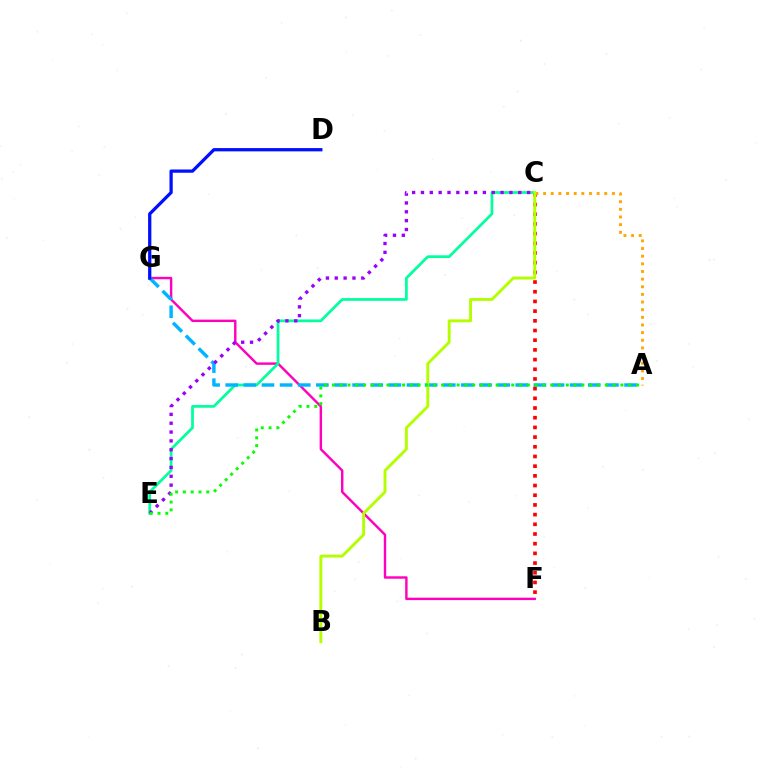{('F', 'G'): [{'color': '#ff00bd', 'line_style': 'solid', 'thickness': 1.74}], ('C', 'E'): [{'color': '#00ff9d', 'line_style': 'solid', 'thickness': 1.96}, {'color': '#9b00ff', 'line_style': 'dotted', 'thickness': 2.4}], ('A', 'G'): [{'color': '#00b5ff', 'line_style': 'dashed', 'thickness': 2.46}], ('C', 'F'): [{'color': '#ff0000', 'line_style': 'dotted', 'thickness': 2.63}], ('A', 'C'): [{'color': '#ffa500', 'line_style': 'dotted', 'thickness': 2.08}], ('D', 'G'): [{'color': '#0010ff', 'line_style': 'solid', 'thickness': 2.35}], ('B', 'C'): [{'color': '#b3ff00', 'line_style': 'solid', 'thickness': 2.09}], ('A', 'E'): [{'color': '#08ff00', 'line_style': 'dotted', 'thickness': 2.12}]}